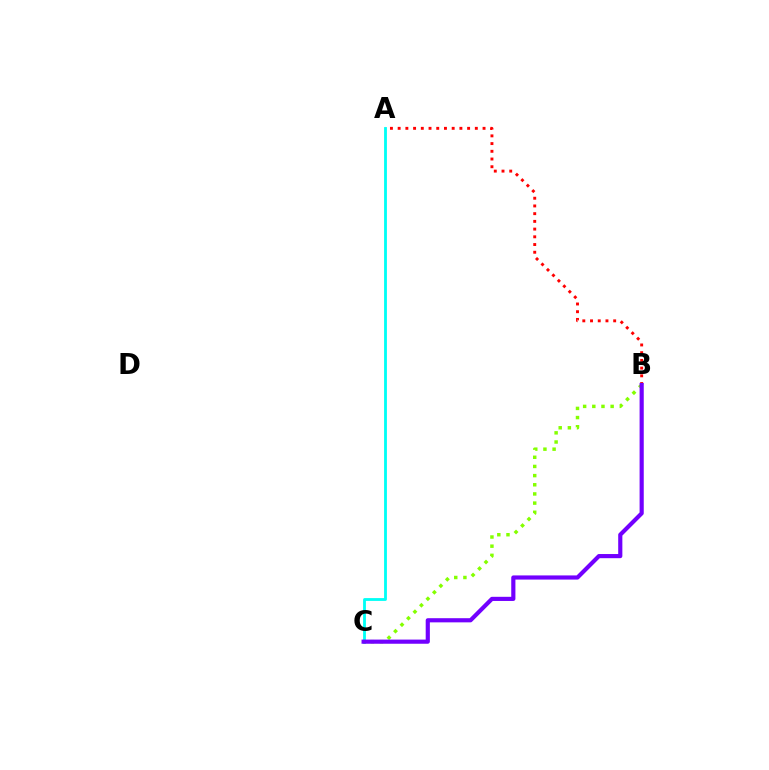{('A', 'B'): [{'color': '#ff0000', 'line_style': 'dotted', 'thickness': 2.1}], ('A', 'C'): [{'color': '#00fff6', 'line_style': 'solid', 'thickness': 2.03}], ('B', 'C'): [{'color': '#84ff00', 'line_style': 'dotted', 'thickness': 2.49}, {'color': '#7200ff', 'line_style': 'solid', 'thickness': 2.99}]}